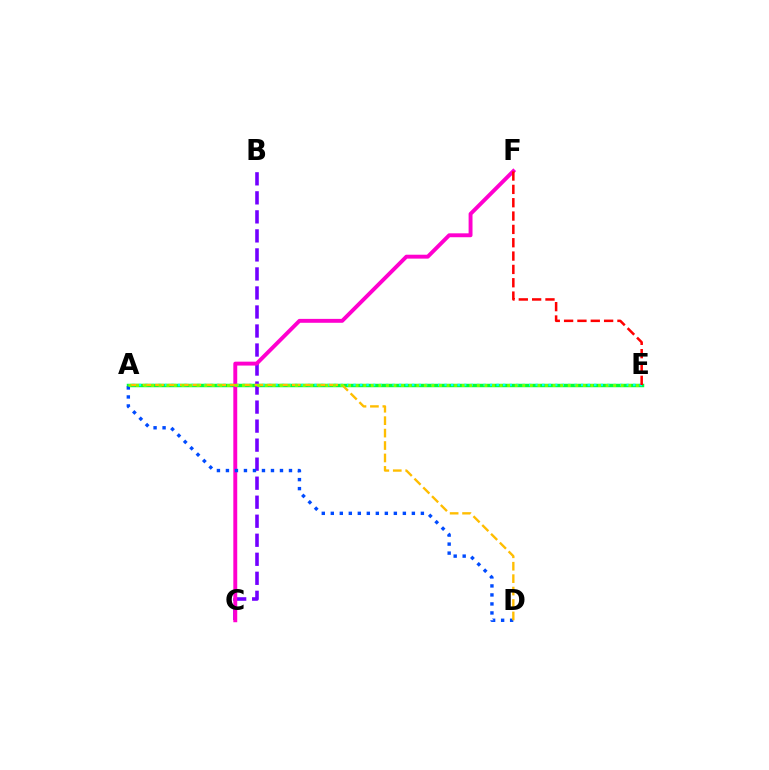{('A', 'E'): [{'color': '#00ff39', 'line_style': 'solid', 'thickness': 2.49}, {'color': '#00fff6', 'line_style': 'dotted', 'thickness': 1.77}, {'color': '#84ff00', 'line_style': 'dotted', 'thickness': 2.06}], ('B', 'C'): [{'color': '#7200ff', 'line_style': 'dashed', 'thickness': 2.58}], ('C', 'F'): [{'color': '#ff00cf', 'line_style': 'solid', 'thickness': 2.81}], ('A', 'D'): [{'color': '#004bff', 'line_style': 'dotted', 'thickness': 2.45}, {'color': '#ffbd00', 'line_style': 'dashed', 'thickness': 1.69}], ('E', 'F'): [{'color': '#ff0000', 'line_style': 'dashed', 'thickness': 1.81}]}